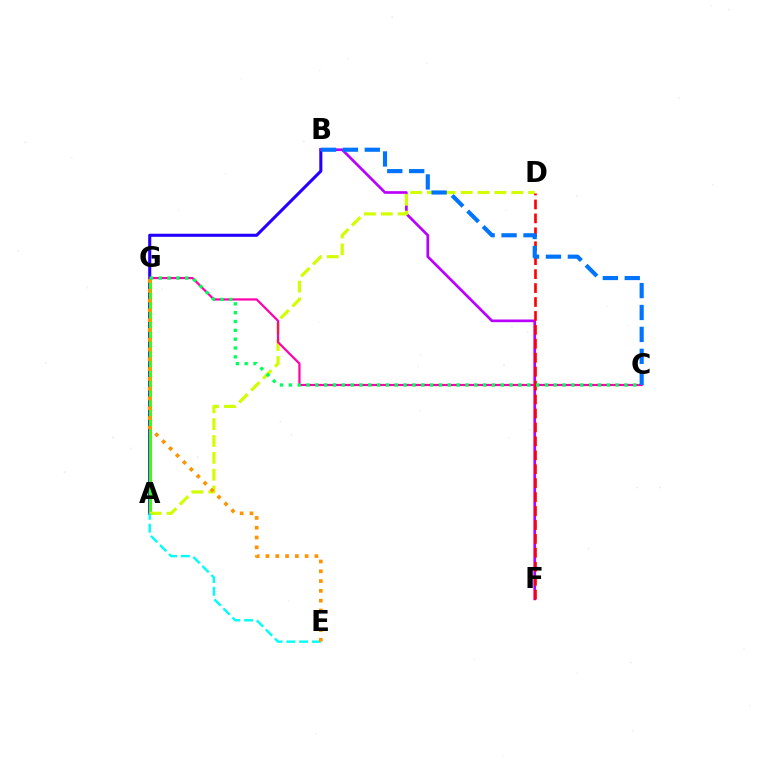{('A', 'B'): [{'color': '#2500ff', 'line_style': 'solid', 'thickness': 2.22}], ('B', 'F'): [{'color': '#b900ff', 'line_style': 'solid', 'thickness': 1.93}], ('A', 'G'): [{'color': '#3dff00', 'line_style': 'solid', 'thickness': 2.13}], ('A', 'D'): [{'color': '#d1ff00', 'line_style': 'dashed', 'thickness': 2.29}], ('C', 'G'): [{'color': '#ff00ac', 'line_style': 'solid', 'thickness': 1.6}, {'color': '#00ff5c', 'line_style': 'dotted', 'thickness': 2.4}], ('D', 'F'): [{'color': '#ff0000', 'line_style': 'dashed', 'thickness': 1.89}], ('A', 'E'): [{'color': '#00fff6', 'line_style': 'dashed', 'thickness': 1.74}], ('E', 'G'): [{'color': '#ff9400', 'line_style': 'dotted', 'thickness': 2.66}], ('B', 'C'): [{'color': '#0074ff', 'line_style': 'dashed', 'thickness': 2.98}]}